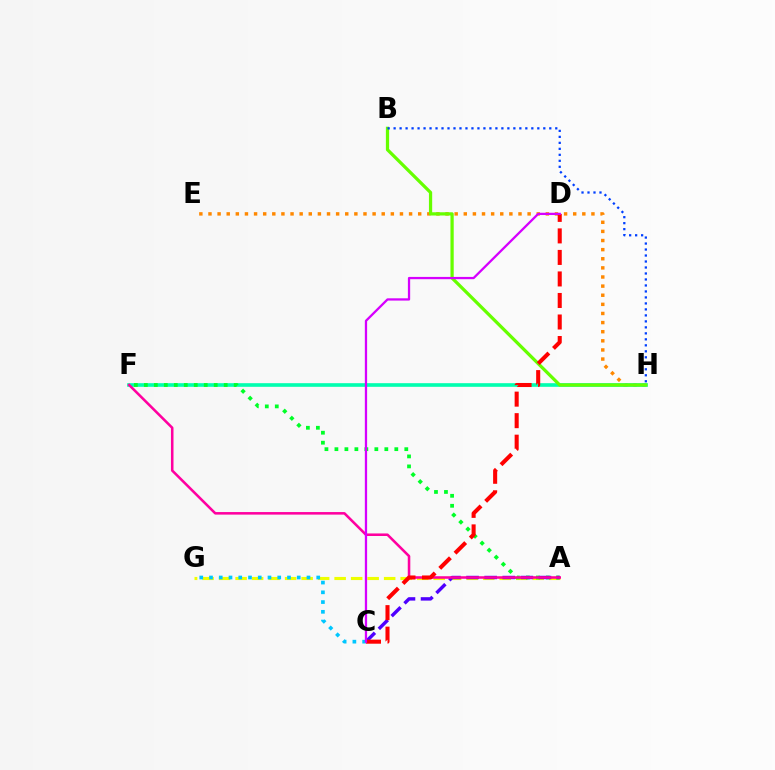{('A', 'G'): [{'color': '#eeff00', 'line_style': 'dashed', 'thickness': 2.24}], ('E', 'H'): [{'color': '#ff8800', 'line_style': 'dotted', 'thickness': 2.48}], ('F', 'H'): [{'color': '#00ffaf', 'line_style': 'solid', 'thickness': 2.62}], ('A', 'F'): [{'color': '#00ff27', 'line_style': 'dotted', 'thickness': 2.71}, {'color': '#ff00a0', 'line_style': 'solid', 'thickness': 1.84}], ('B', 'H'): [{'color': '#66ff00', 'line_style': 'solid', 'thickness': 2.34}, {'color': '#003fff', 'line_style': 'dotted', 'thickness': 1.63}], ('A', 'C'): [{'color': '#4f00ff', 'line_style': 'dashed', 'thickness': 2.46}], ('C', 'G'): [{'color': '#00c7ff', 'line_style': 'dotted', 'thickness': 2.65}], ('C', 'D'): [{'color': '#ff0000', 'line_style': 'dashed', 'thickness': 2.92}, {'color': '#d600ff', 'line_style': 'solid', 'thickness': 1.64}]}